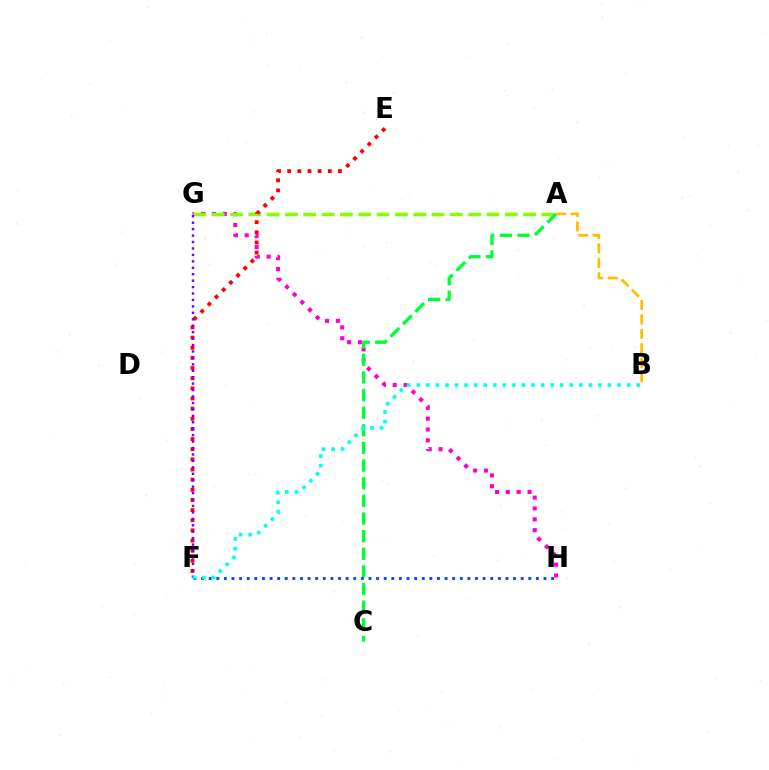{('G', 'H'): [{'color': '#ff00cf', 'line_style': 'dotted', 'thickness': 2.94}], ('A', 'G'): [{'color': '#84ff00', 'line_style': 'dashed', 'thickness': 2.49}], ('E', 'F'): [{'color': '#ff0000', 'line_style': 'dotted', 'thickness': 2.76}], ('F', 'G'): [{'color': '#7200ff', 'line_style': 'dotted', 'thickness': 1.75}], ('A', 'C'): [{'color': '#00ff39', 'line_style': 'dashed', 'thickness': 2.4}], ('F', 'H'): [{'color': '#004bff', 'line_style': 'dotted', 'thickness': 2.07}], ('A', 'B'): [{'color': '#ffbd00', 'line_style': 'dashed', 'thickness': 1.96}], ('B', 'F'): [{'color': '#00fff6', 'line_style': 'dotted', 'thickness': 2.6}]}